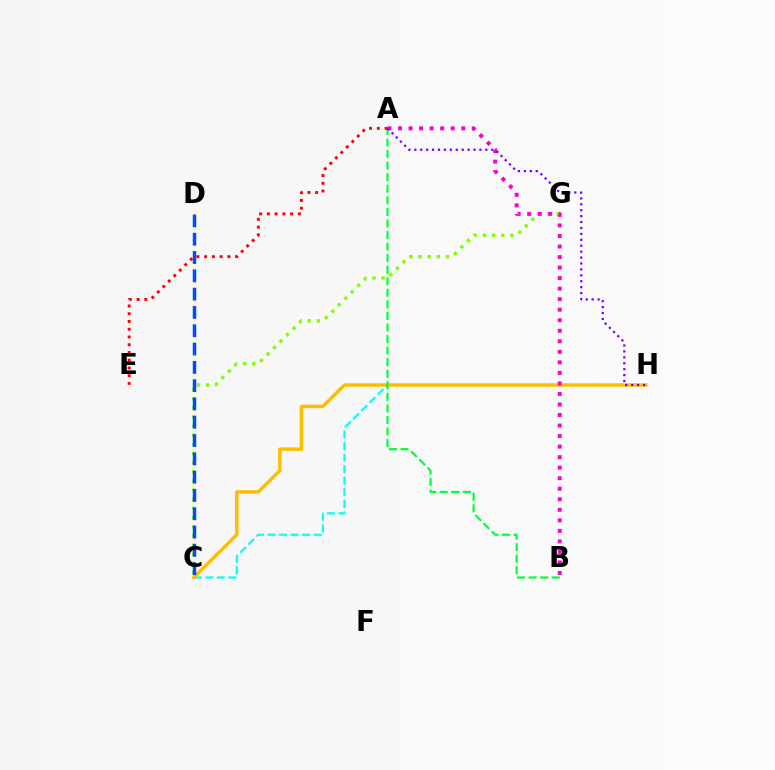{('C', 'G'): [{'color': '#84ff00', 'line_style': 'dotted', 'thickness': 2.49}], ('C', 'H'): [{'color': '#00fff6', 'line_style': 'dashed', 'thickness': 1.57}, {'color': '#ffbd00', 'line_style': 'solid', 'thickness': 2.48}], ('A', 'B'): [{'color': '#ff00cf', 'line_style': 'dotted', 'thickness': 2.86}, {'color': '#00ff39', 'line_style': 'dashed', 'thickness': 1.57}], ('C', 'D'): [{'color': '#004bff', 'line_style': 'dashed', 'thickness': 2.49}], ('A', 'H'): [{'color': '#7200ff', 'line_style': 'dotted', 'thickness': 1.61}], ('A', 'E'): [{'color': '#ff0000', 'line_style': 'dotted', 'thickness': 2.1}]}